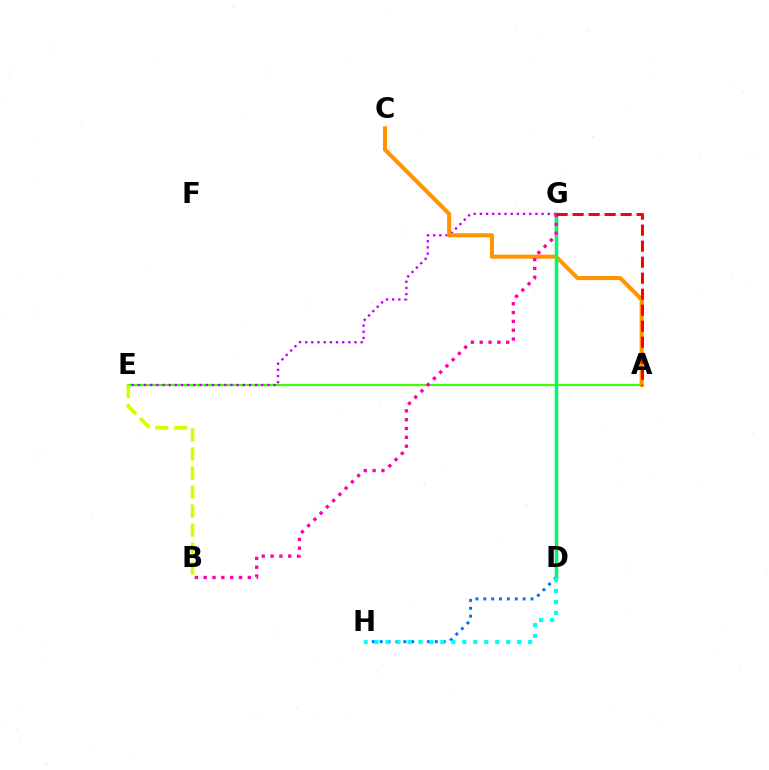{('D', 'H'): [{'color': '#0074ff', 'line_style': 'dotted', 'thickness': 2.14}, {'color': '#00fff6', 'line_style': 'dotted', 'thickness': 2.98}], ('D', 'G'): [{'color': '#2500ff', 'line_style': 'solid', 'thickness': 2.24}, {'color': '#00ff5c', 'line_style': 'solid', 'thickness': 2.44}], ('A', 'E'): [{'color': '#3dff00', 'line_style': 'solid', 'thickness': 1.55}], ('E', 'G'): [{'color': '#b900ff', 'line_style': 'dotted', 'thickness': 1.68}], ('A', 'C'): [{'color': '#ff9400', 'line_style': 'solid', 'thickness': 2.92}], ('B', 'E'): [{'color': '#d1ff00', 'line_style': 'dashed', 'thickness': 2.58}], ('B', 'G'): [{'color': '#ff00ac', 'line_style': 'dotted', 'thickness': 2.4}], ('A', 'G'): [{'color': '#ff0000', 'line_style': 'dashed', 'thickness': 2.17}]}